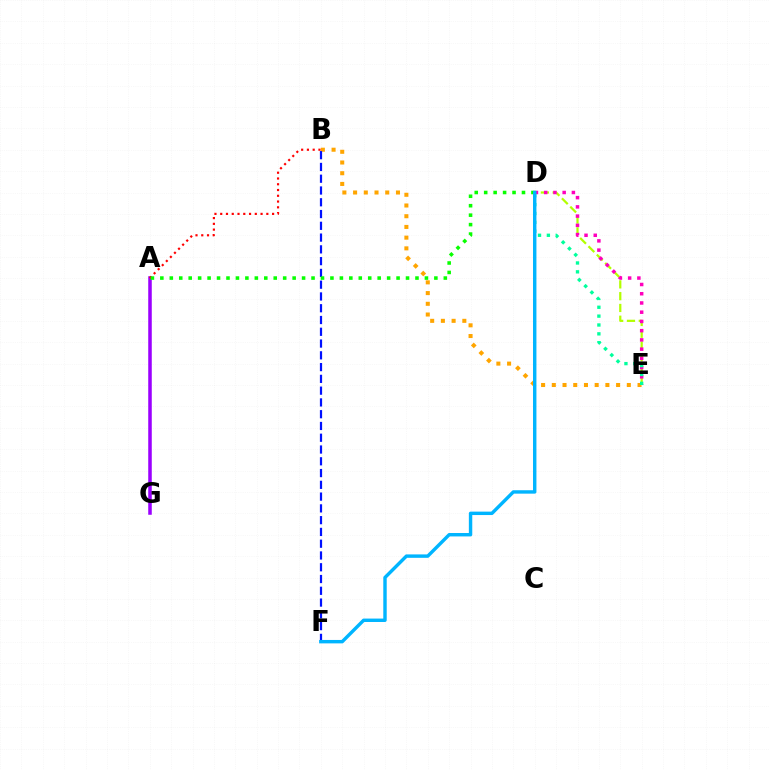{('D', 'E'): [{'color': '#b3ff00', 'line_style': 'dashed', 'thickness': 1.6}, {'color': '#ff00bd', 'line_style': 'dotted', 'thickness': 2.51}, {'color': '#00ff9d', 'line_style': 'dotted', 'thickness': 2.41}], ('B', 'E'): [{'color': '#ffa500', 'line_style': 'dotted', 'thickness': 2.91}], ('A', 'G'): [{'color': '#9b00ff', 'line_style': 'solid', 'thickness': 2.54}], ('A', 'B'): [{'color': '#ff0000', 'line_style': 'dotted', 'thickness': 1.57}], ('B', 'F'): [{'color': '#0010ff', 'line_style': 'dashed', 'thickness': 1.6}], ('A', 'D'): [{'color': '#08ff00', 'line_style': 'dotted', 'thickness': 2.57}], ('D', 'F'): [{'color': '#00b5ff', 'line_style': 'solid', 'thickness': 2.46}]}